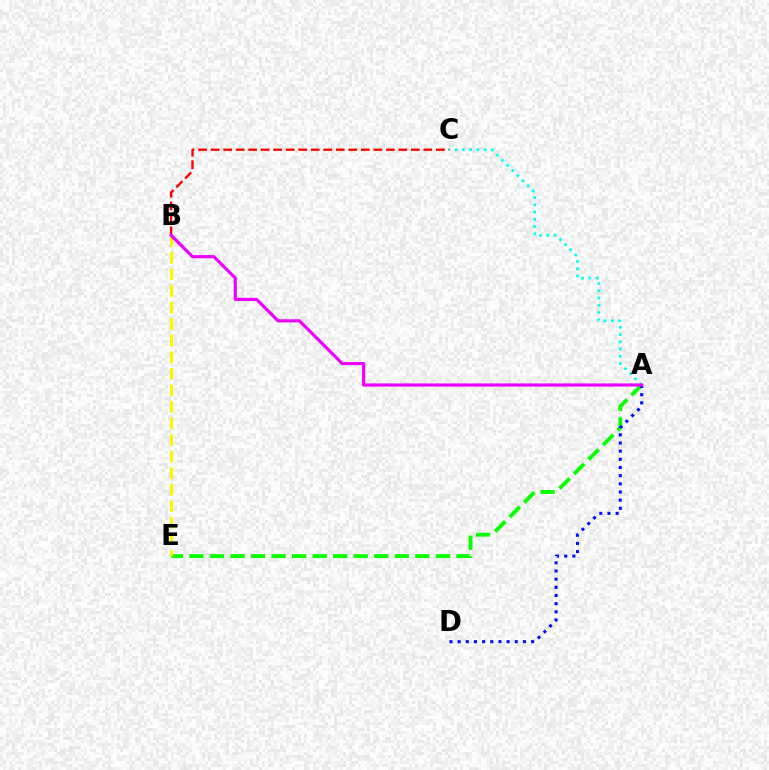{('A', 'E'): [{'color': '#08ff00', 'line_style': 'dashed', 'thickness': 2.79}], ('A', 'D'): [{'color': '#0010ff', 'line_style': 'dotted', 'thickness': 2.22}], ('B', 'C'): [{'color': '#ff0000', 'line_style': 'dashed', 'thickness': 1.7}], ('B', 'E'): [{'color': '#fcf500', 'line_style': 'dashed', 'thickness': 2.25}], ('A', 'C'): [{'color': '#00fff6', 'line_style': 'dotted', 'thickness': 1.97}], ('A', 'B'): [{'color': '#ee00ff', 'line_style': 'solid', 'thickness': 2.28}]}